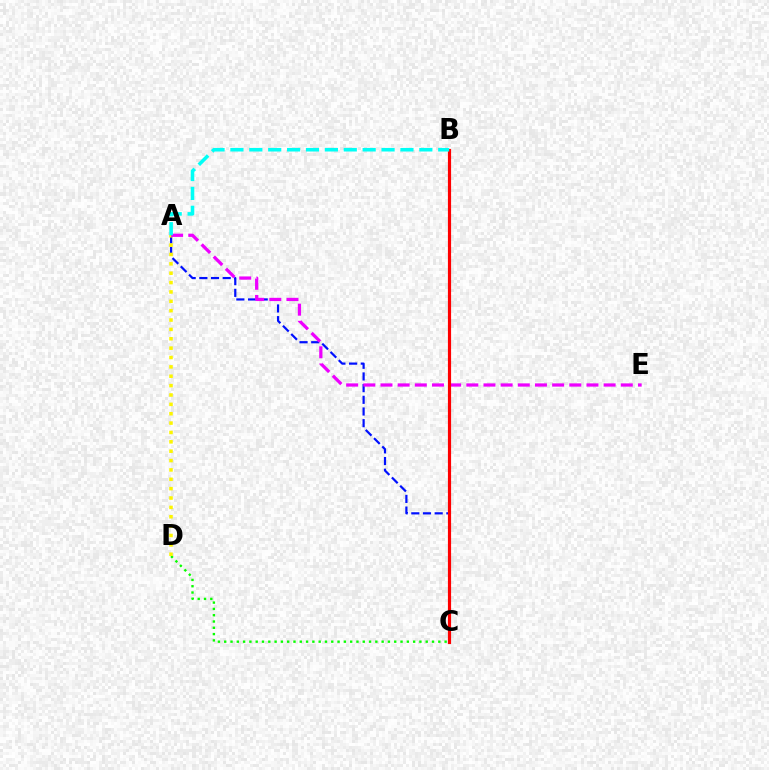{('C', 'D'): [{'color': '#08ff00', 'line_style': 'dotted', 'thickness': 1.71}], ('A', 'C'): [{'color': '#0010ff', 'line_style': 'dashed', 'thickness': 1.59}], ('A', 'D'): [{'color': '#fcf500', 'line_style': 'dotted', 'thickness': 2.55}], ('A', 'E'): [{'color': '#ee00ff', 'line_style': 'dashed', 'thickness': 2.33}], ('B', 'C'): [{'color': '#ff0000', 'line_style': 'solid', 'thickness': 2.28}], ('A', 'B'): [{'color': '#00fff6', 'line_style': 'dashed', 'thickness': 2.57}]}